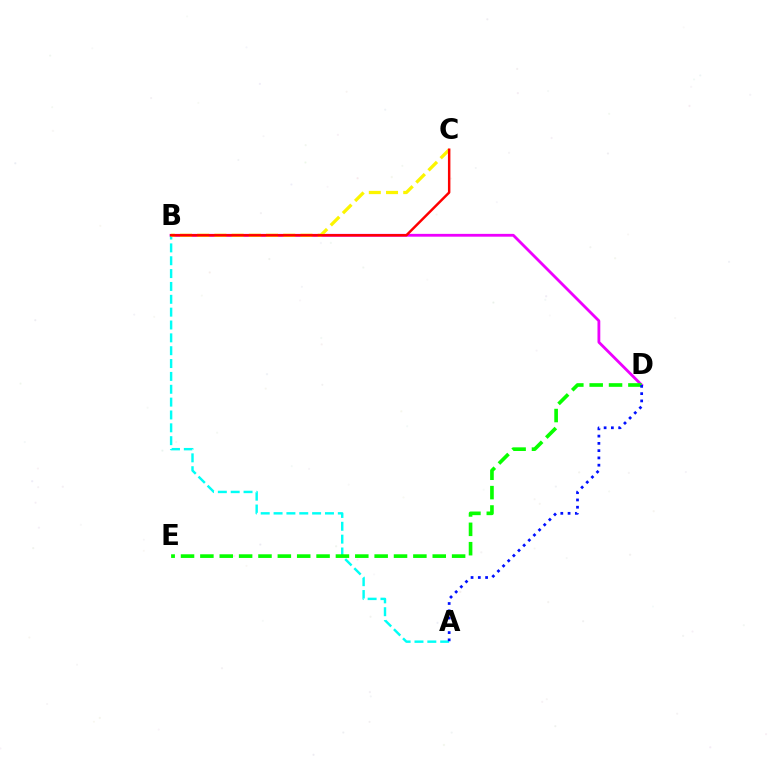{('B', 'D'): [{'color': '#ee00ff', 'line_style': 'solid', 'thickness': 2.02}], ('A', 'B'): [{'color': '#00fff6', 'line_style': 'dashed', 'thickness': 1.75}], ('D', 'E'): [{'color': '#08ff00', 'line_style': 'dashed', 'thickness': 2.63}], ('B', 'C'): [{'color': '#fcf500', 'line_style': 'dashed', 'thickness': 2.34}, {'color': '#ff0000', 'line_style': 'solid', 'thickness': 1.77}], ('A', 'D'): [{'color': '#0010ff', 'line_style': 'dotted', 'thickness': 1.98}]}